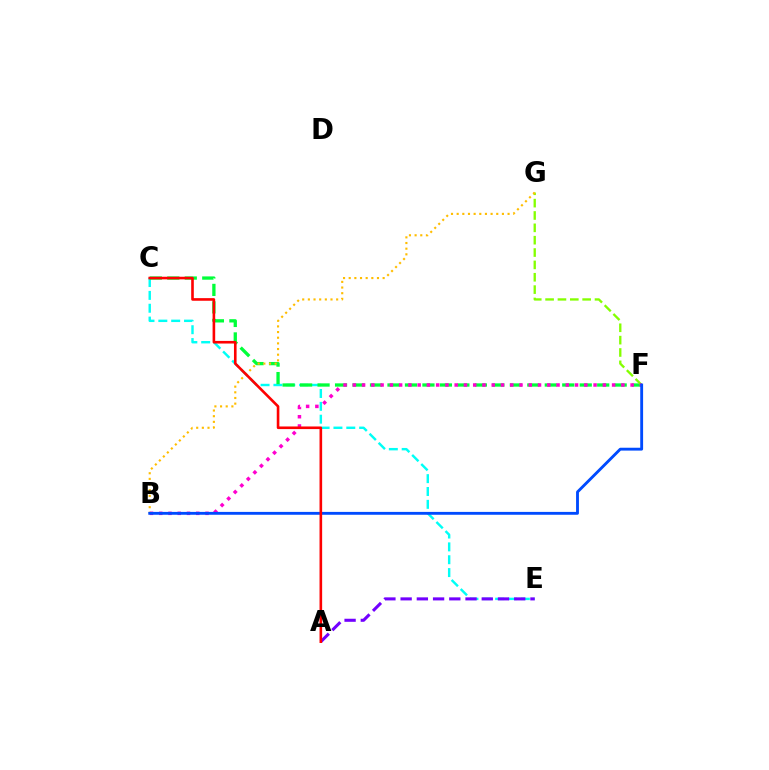{('C', 'E'): [{'color': '#00fff6', 'line_style': 'dashed', 'thickness': 1.75}], ('C', 'F'): [{'color': '#00ff39', 'line_style': 'dashed', 'thickness': 2.37}], ('F', 'G'): [{'color': '#84ff00', 'line_style': 'dashed', 'thickness': 1.68}], ('B', 'F'): [{'color': '#ff00cf', 'line_style': 'dotted', 'thickness': 2.52}, {'color': '#004bff', 'line_style': 'solid', 'thickness': 2.06}], ('B', 'G'): [{'color': '#ffbd00', 'line_style': 'dotted', 'thickness': 1.54}], ('A', 'E'): [{'color': '#7200ff', 'line_style': 'dashed', 'thickness': 2.2}], ('A', 'C'): [{'color': '#ff0000', 'line_style': 'solid', 'thickness': 1.88}]}